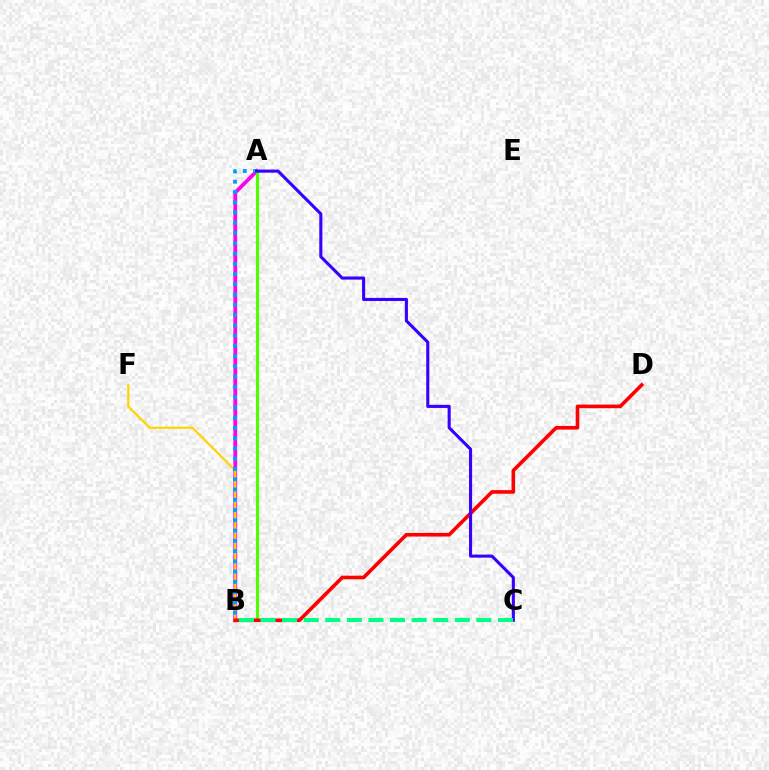{('A', 'B'): [{'color': '#ff00ed', 'line_style': 'solid', 'thickness': 2.73}, {'color': '#4fff00', 'line_style': 'solid', 'thickness': 2.26}, {'color': '#009eff', 'line_style': 'dotted', 'thickness': 2.79}], ('B', 'F'): [{'color': '#ffd500', 'line_style': 'solid', 'thickness': 1.6}], ('B', 'D'): [{'color': '#ff0000', 'line_style': 'solid', 'thickness': 2.61}], ('A', 'C'): [{'color': '#3700ff', 'line_style': 'solid', 'thickness': 2.22}], ('B', 'C'): [{'color': '#00ff86', 'line_style': 'dashed', 'thickness': 2.93}]}